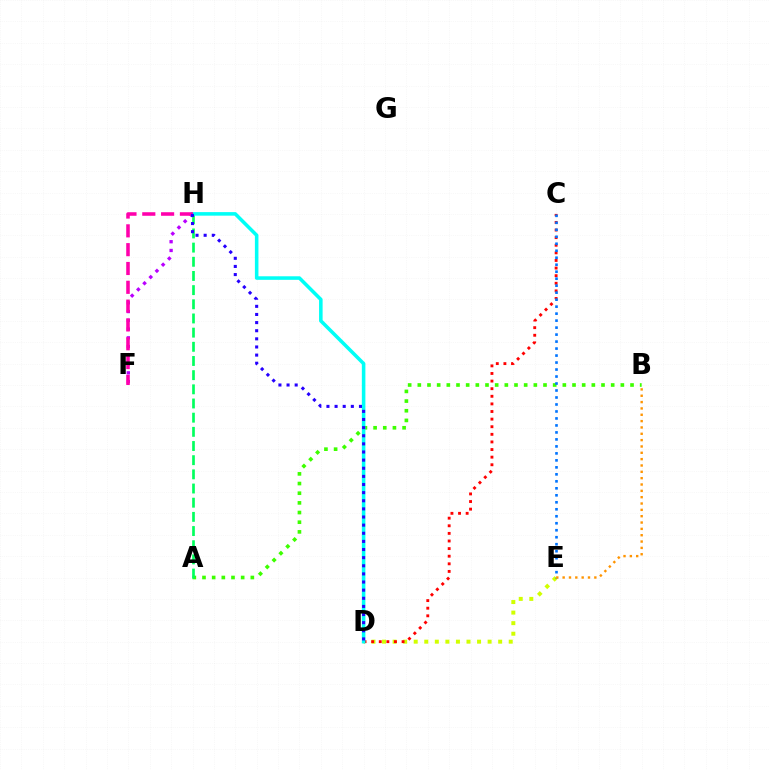{('A', 'B'): [{'color': '#3dff00', 'line_style': 'dotted', 'thickness': 2.63}], ('D', 'E'): [{'color': '#d1ff00', 'line_style': 'dotted', 'thickness': 2.87}], ('C', 'D'): [{'color': '#ff0000', 'line_style': 'dotted', 'thickness': 2.07}], ('A', 'H'): [{'color': '#00ff5c', 'line_style': 'dashed', 'thickness': 1.93}], ('F', 'H'): [{'color': '#b900ff', 'line_style': 'dotted', 'thickness': 2.38}, {'color': '#ff00ac', 'line_style': 'dashed', 'thickness': 2.56}], ('D', 'H'): [{'color': '#00fff6', 'line_style': 'solid', 'thickness': 2.56}, {'color': '#2500ff', 'line_style': 'dotted', 'thickness': 2.21}], ('C', 'E'): [{'color': '#0074ff', 'line_style': 'dotted', 'thickness': 1.9}], ('B', 'E'): [{'color': '#ff9400', 'line_style': 'dotted', 'thickness': 1.72}]}